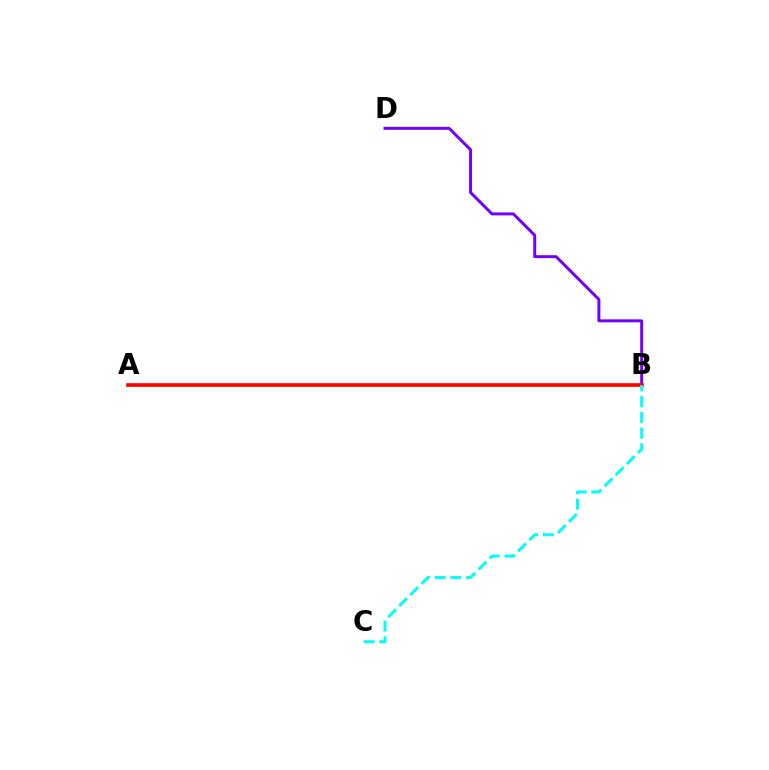{('A', 'B'): [{'color': '#84ff00', 'line_style': 'solid', 'thickness': 1.98}, {'color': '#ff0000', 'line_style': 'solid', 'thickness': 2.6}], ('B', 'D'): [{'color': '#7200ff', 'line_style': 'solid', 'thickness': 2.13}], ('B', 'C'): [{'color': '#00fff6', 'line_style': 'dashed', 'thickness': 2.14}]}